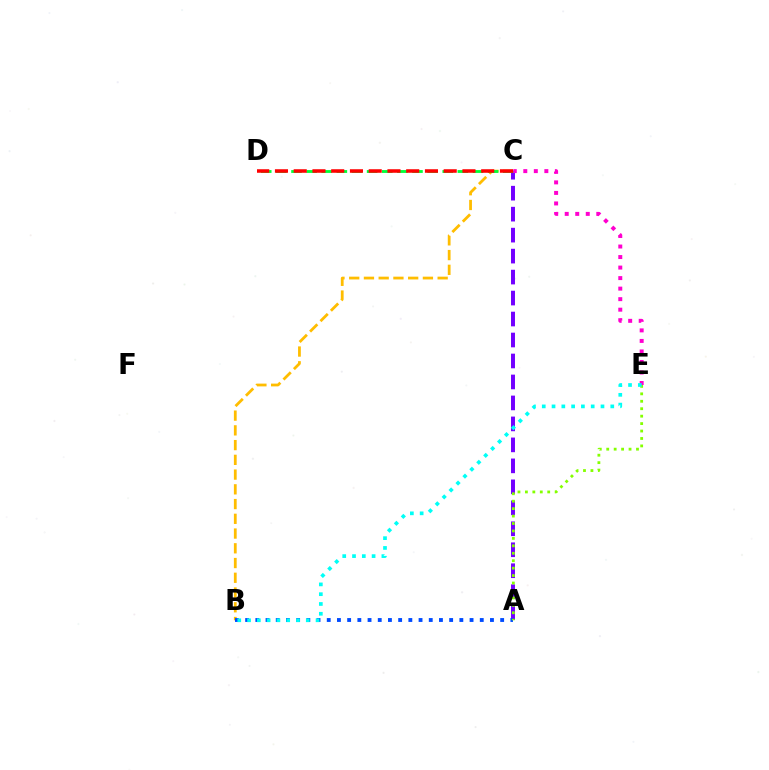{('B', 'C'): [{'color': '#ffbd00', 'line_style': 'dashed', 'thickness': 2.0}], ('A', 'C'): [{'color': '#7200ff', 'line_style': 'dashed', 'thickness': 2.85}], ('C', 'D'): [{'color': '#00ff39', 'line_style': 'dashed', 'thickness': 2.05}, {'color': '#ff0000', 'line_style': 'dashed', 'thickness': 2.55}], ('A', 'B'): [{'color': '#004bff', 'line_style': 'dotted', 'thickness': 2.77}], ('C', 'E'): [{'color': '#ff00cf', 'line_style': 'dotted', 'thickness': 2.86}], ('A', 'E'): [{'color': '#84ff00', 'line_style': 'dotted', 'thickness': 2.02}], ('B', 'E'): [{'color': '#00fff6', 'line_style': 'dotted', 'thickness': 2.66}]}